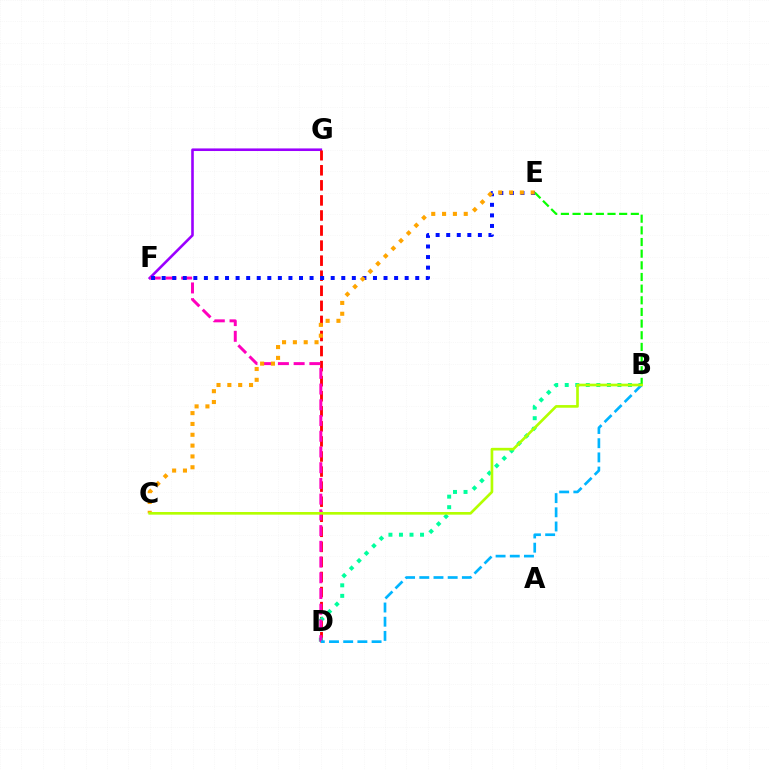{('F', 'G'): [{'color': '#9b00ff', 'line_style': 'solid', 'thickness': 1.87}], ('D', 'G'): [{'color': '#ff0000', 'line_style': 'dashed', 'thickness': 2.05}], ('B', 'D'): [{'color': '#00ff9d', 'line_style': 'dotted', 'thickness': 2.86}, {'color': '#00b5ff', 'line_style': 'dashed', 'thickness': 1.93}], ('B', 'E'): [{'color': '#08ff00', 'line_style': 'dashed', 'thickness': 1.58}], ('D', 'F'): [{'color': '#ff00bd', 'line_style': 'dashed', 'thickness': 2.14}], ('E', 'F'): [{'color': '#0010ff', 'line_style': 'dotted', 'thickness': 2.87}], ('C', 'E'): [{'color': '#ffa500', 'line_style': 'dotted', 'thickness': 2.94}], ('B', 'C'): [{'color': '#b3ff00', 'line_style': 'solid', 'thickness': 1.92}]}